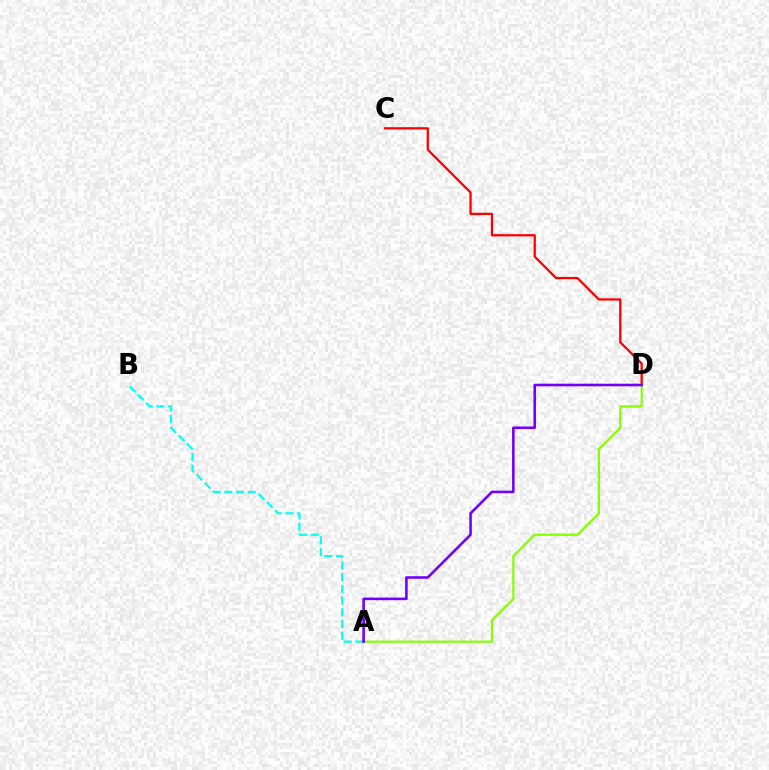{('A', 'B'): [{'color': '#00fff6', 'line_style': 'dashed', 'thickness': 1.59}], ('C', 'D'): [{'color': '#ff0000', 'line_style': 'solid', 'thickness': 1.64}], ('A', 'D'): [{'color': '#84ff00', 'line_style': 'solid', 'thickness': 1.58}, {'color': '#7200ff', 'line_style': 'solid', 'thickness': 1.86}]}